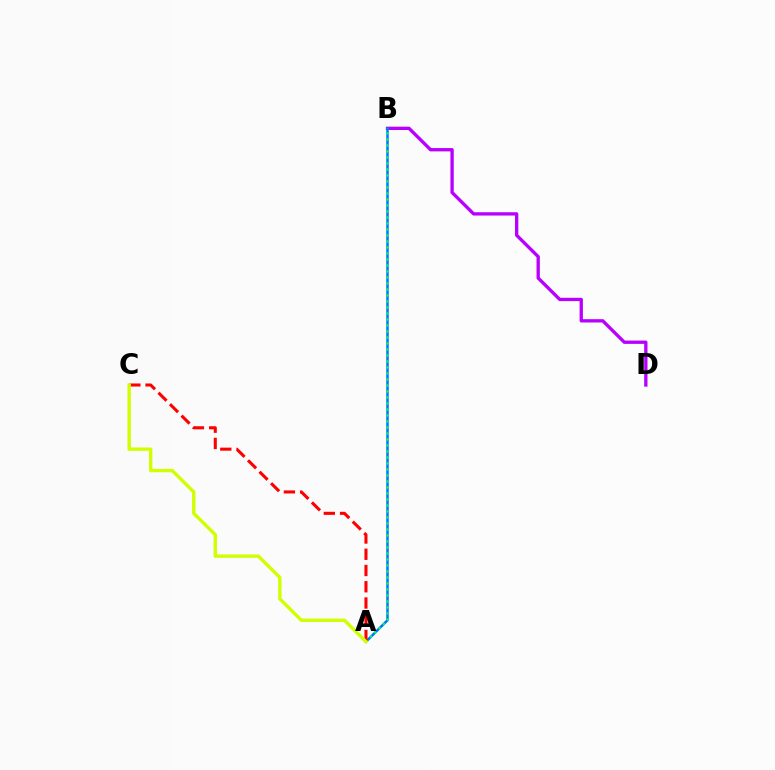{('B', 'D'): [{'color': '#b900ff', 'line_style': 'solid', 'thickness': 2.39}], ('A', 'B'): [{'color': '#0074ff', 'line_style': 'solid', 'thickness': 1.79}, {'color': '#00ff5c', 'line_style': 'dotted', 'thickness': 1.63}], ('A', 'C'): [{'color': '#ff0000', 'line_style': 'dashed', 'thickness': 2.21}, {'color': '#d1ff00', 'line_style': 'solid', 'thickness': 2.42}]}